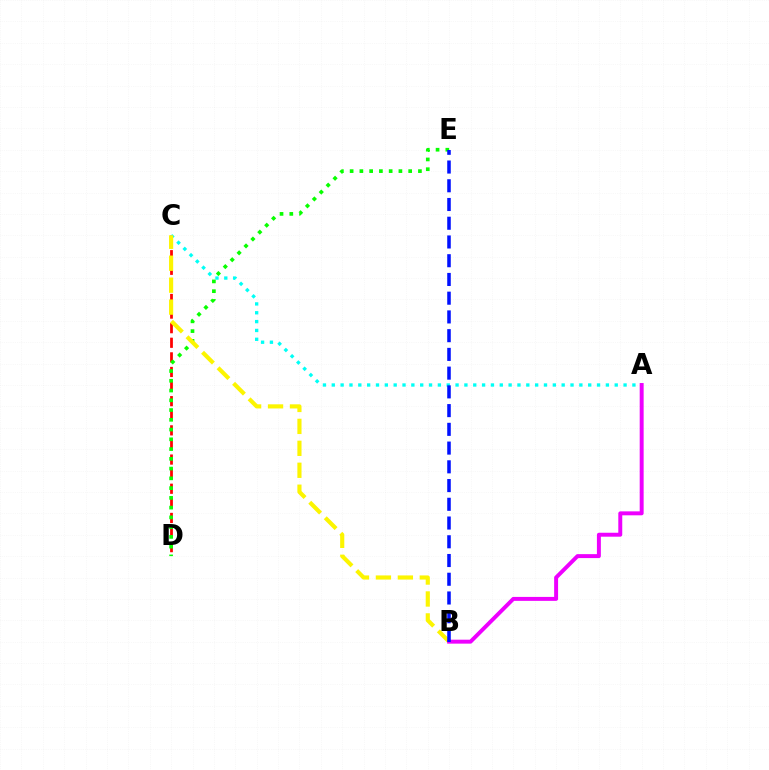{('C', 'D'): [{'color': '#ff0000', 'line_style': 'dashed', 'thickness': 1.98}], ('D', 'E'): [{'color': '#08ff00', 'line_style': 'dotted', 'thickness': 2.65}], ('A', 'C'): [{'color': '#00fff6', 'line_style': 'dotted', 'thickness': 2.4}], ('B', 'C'): [{'color': '#fcf500', 'line_style': 'dashed', 'thickness': 2.98}], ('A', 'B'): [{'color': '#ee00ff', 'line_style': 'solid', 'thickness': 2.84}], ('B', 'E'): [{'color': '#0010ff', 'line_style': 'dashed', 'thickness': 2.55}]}